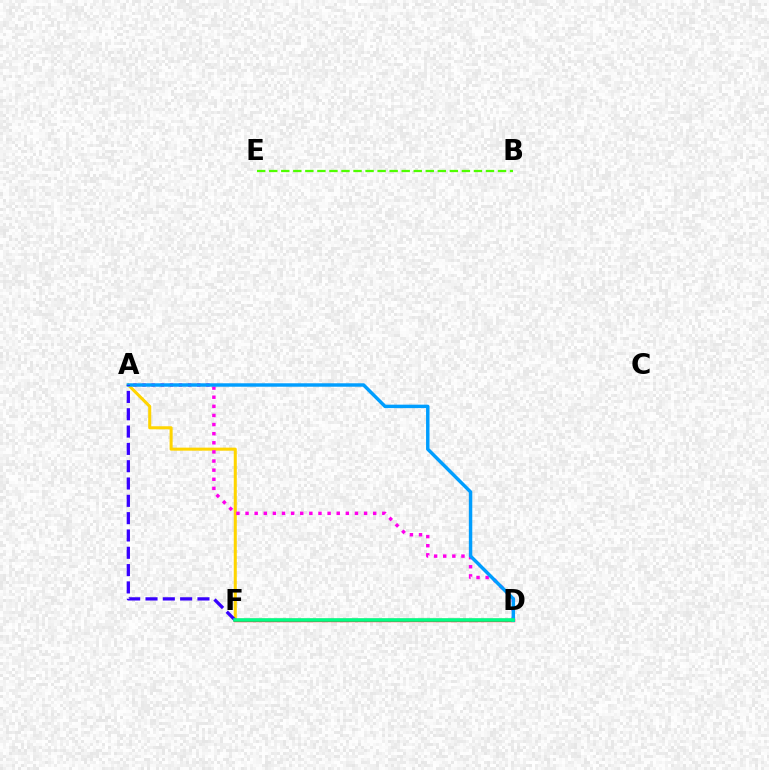{('B', 'E'): [{'color': '#4fff00', 'line_style': 'dashed', 'thickness': 1.64}], ('A', 'F'): [{'color': '#ffd500', 'line_style': 'solid', 'thickness': 2.19}, {'color': '#3700ff', 'line_style': 'dashed', 'thickness': 2.35}], ('D', 'F'): [{'color': '#ff0000', 'line_style': 'solid', 'thickness': 2.41}, {'color': '#00ff86', 'line_style': 'solid', 'thickness': 2.57}], ('A', 'D'): [{'color': '#ff00ed', 'line_style': 'dotted', 'thickness': 2.48}, {'color': '#009eff', 'line_style': 'solid', 'thickness': 2.48}]}